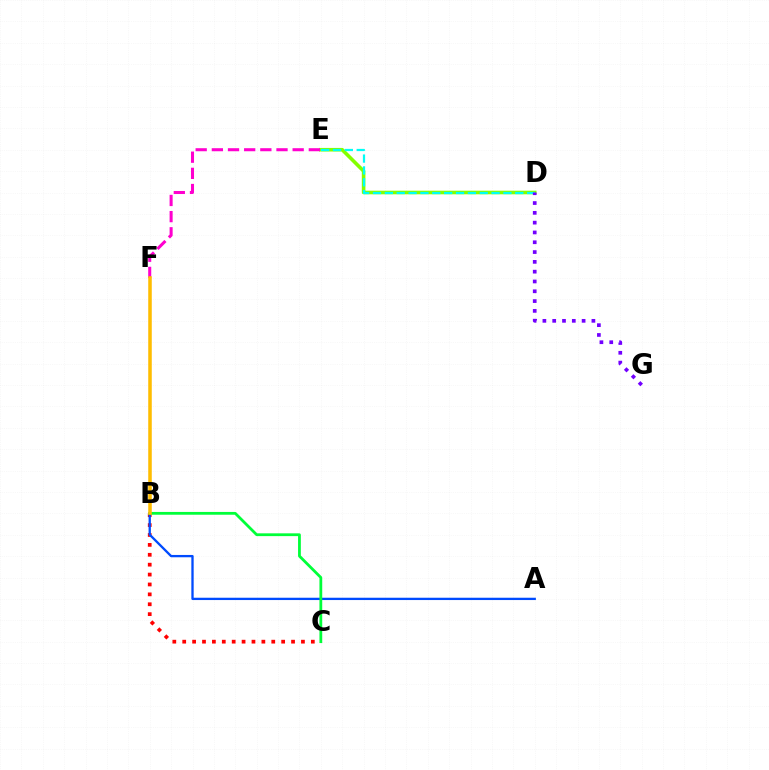{('D', 'E'): [{'color': '#84ff00', 'line_style': 'solid', 'thickness': 2.59}, {'color': '#00fff6', 'line_style': 'dashed', 'thickness': 1.61}], ('B', 'C'): [{'color': '#ff0000', 'line_style': 'dotted', 'thickness': 2.69}, {'color': '#00ff39', 'line_style': 'solid', 'thickness': 2.01}], ('A', 'B'): [{'color': '#004bff', 'line_style': 'solid', 'thickness': 1.67}], ('D', 'G'): [{'color': '#7200ff', 'line_style': 'dotted', 'thickness': 2.66}], ('E', 'F'): [{'color': '#ff00cf', 'line_style': 'dashed', 'thickness': 2.2}], ('B', 'F'): [{'color': '#ffbd00', 'line_style': 'solid', 'thickness': 2.55}]}